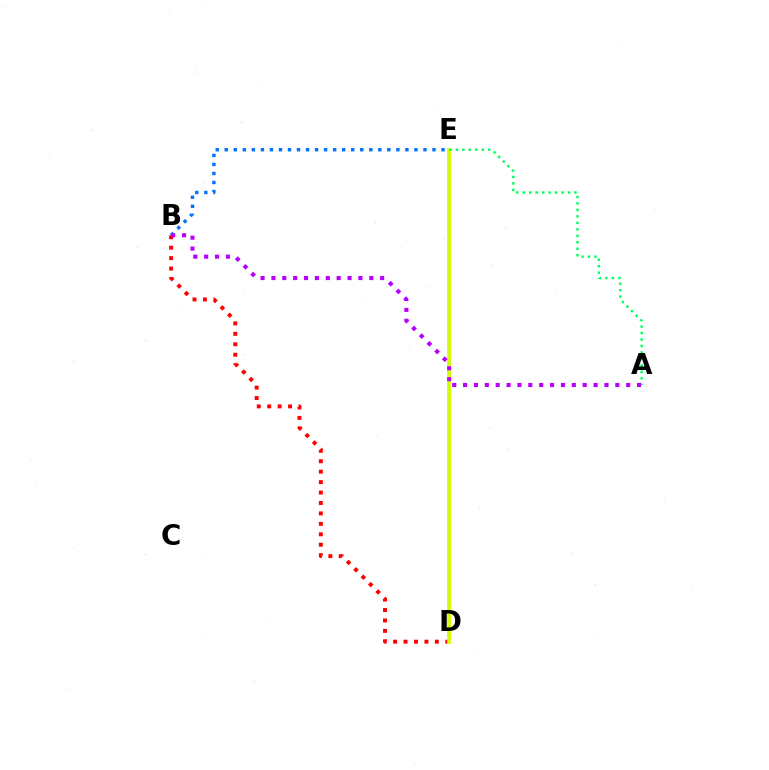{('B', 'D'): [{'color': '#ff0000', 'line_style': 'dotted', 'thickness': 2.84}], ('D', 'E'): [{'color': '#d1ff00', 'line_style': 'solid', 'thickness': 2.74}], ('B', 'E'): [{'color': '#0074ff', 'line_style': 'dotted', 'thickness': 2.45}], ('A', 'E'): [{'color': '#00ff5c', 'line_style': 'dotted', 'thickness': 1.76}], ('A', 'B'): [{'color': '#b900ff', 'line_style': 'dotted', 'thickness': 2.95}]}